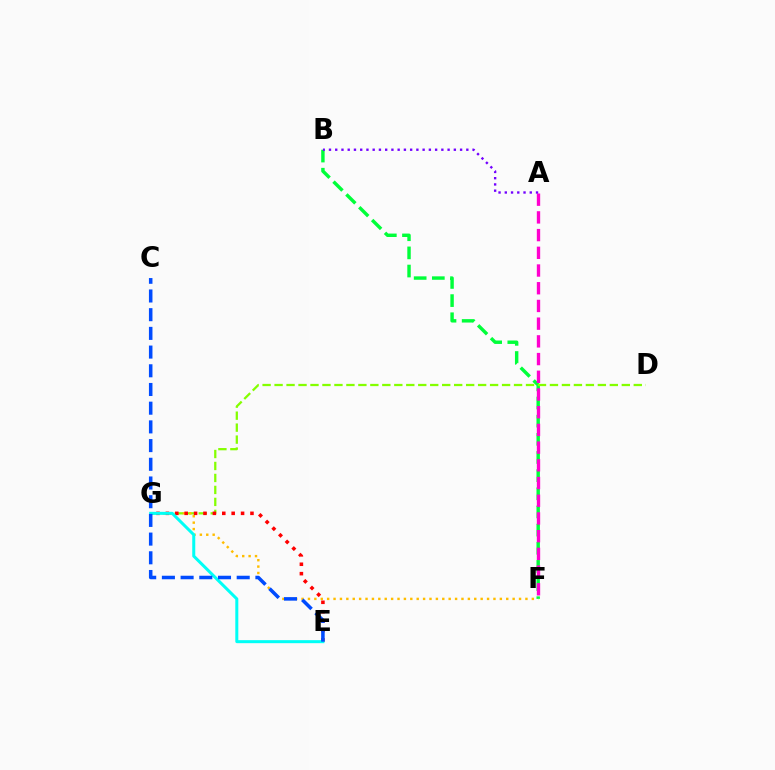{('B', 'F'): [{'color': '#00ff39', 'line_style': 'dashed', 'thickness': 2.47}], ('D', 'G'): [{'color': '#84ff00', 'line_style': 'dashed', 'thickness': 1.63}], ('A', 'F'): [{'color': '#ff00cf', 'line_style': 'dashed', 'thickness': 2.41}], ('A', 'B'): [{'color': '#7200ff', 'line_style': 'dotted', 'thickness': 1.7}], ('F', 'G'): [{'color': '#ffbd00', 'line_style': 'dotted', 'thickness': 1.74}], ('E', 'G'): [{'color': '#ff0000', 'line_style': 'dotted', 'thickness': 2.55}, {'color': '#00fff6', 'line_style': 'solid', 'thickness': 2.17}], ('C', 'E'): [{'color': '#004bff', 'line_style': 'dashed', 'thickness': 2.54}]}